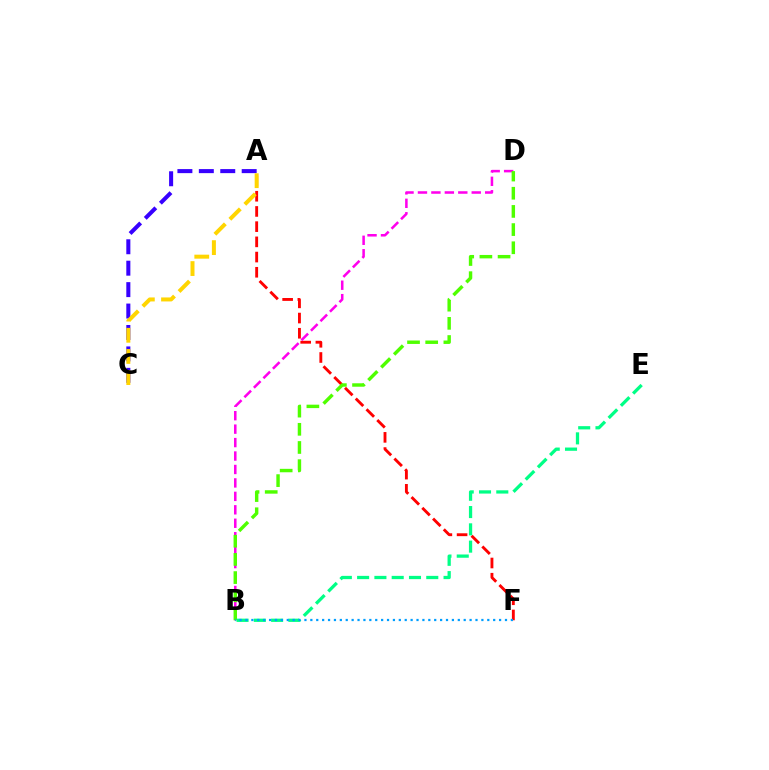{('A', 'F'): [{'color': '#ff0000', 'line_style': 'dashed', 'thickness': 2.07}], ('B', 'D'): [{'color': '#ff00ed', 'line_style': 'dashed', 'thickness': 1.83}, {'color': '#4fff00', 'line_style': 'dashed', 'thickness': 2.47}], ('B', 'E'): [{'color': '#00ff86', 'line_style': 'dashed', 'thickness': 2.35}], ('A', 'C'): [{'color': '#3700ff', 'line_style': 'dashed', 'thickness': 2.91}, {'color': '#ffd500', 'line_style': 'dashed', 'thickness': 2.88}], ('B', 'F'): [{'color': '#009eff', 'line_style': 'dotted', 'thickness': 1.6}]}